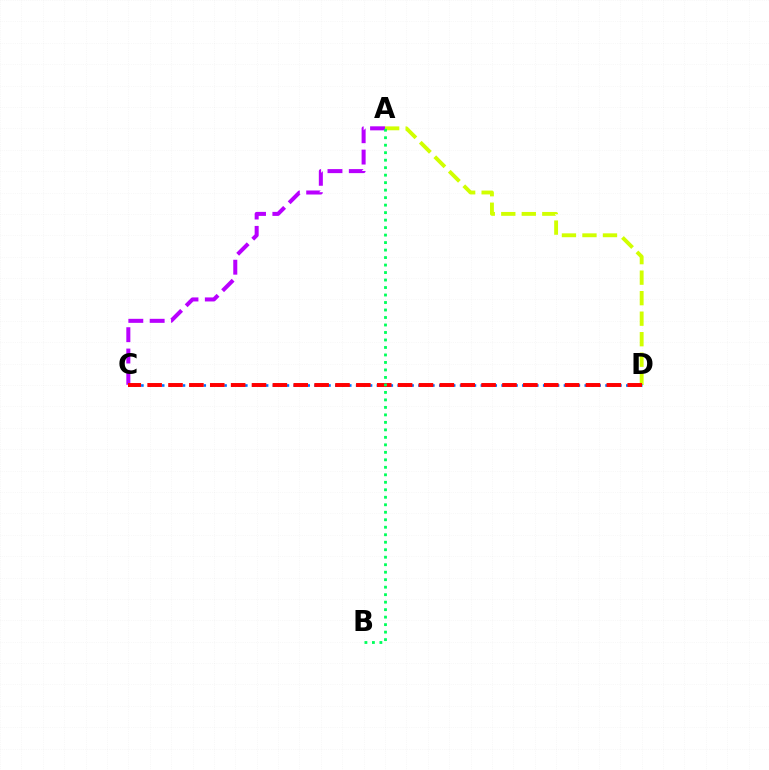{('A', 'D'): [{'color': '#d1ff00', 'line_style': 'dashed', 'thickness': 2.79}], ('A', 'C'): [{'color': '#b900ff', 'line_style': 'dashed', 'thickness': 2.9}], ('C', 'D'): [{'color': '#0074ff', 'line_style': 'dotted', 'thickness': 1.88}, {'color': '#ff0000', 'line_style': 'dashed', 'thickness': 2.84}], ('A', 'B'): [{'color': '#00ff5c', 'line_style': 'dotted', 'thickness': 2.04}]}